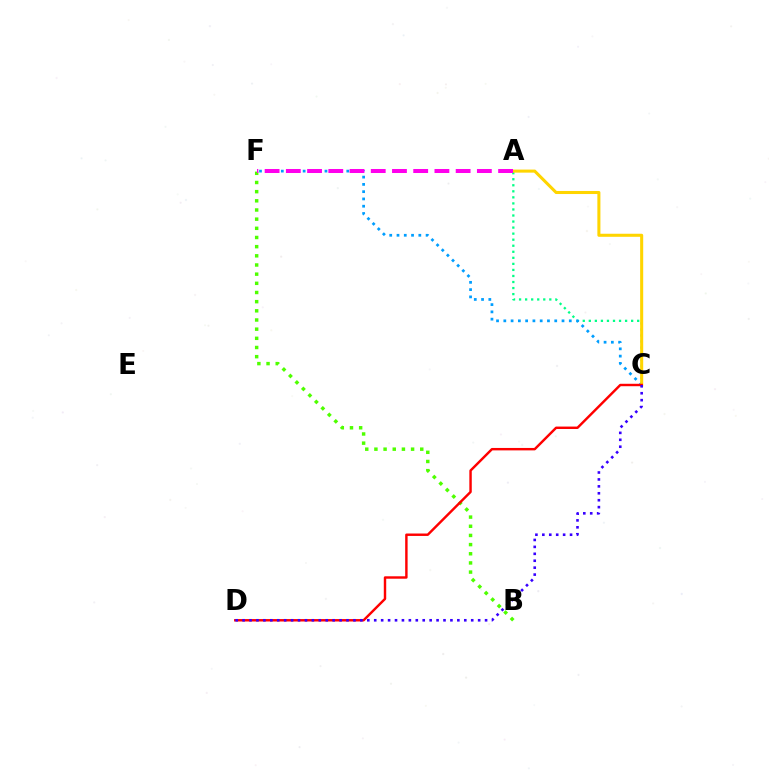{('A', 'C'): [{'color': '#00ff86', 'line_style': 'dotted', 'thickness': 1.64}, {'color': '#ffd500', 'line_style': 'solid', 'thickness': 2.2}], ('C', 'F'): [{'color': '#009eff', 'line_style': 'dotted', 'thickness': 1.98}], ('B', 'F'): [{'color': '#4fff00', 'line_style': 'dotted', 'thickness': 2.49}], ('C', 'D'): [{'color': '#ff0000', 'line_style': 'solid', 'thickness': 1.75}, {'color': '#3700ff', 'line_style': 'dotted', 'thickness': 1.88}], ('A', 'F'): [{'color': '#ff00ed', 'line_style': 'dashed', 'thickness': 2.88}]}